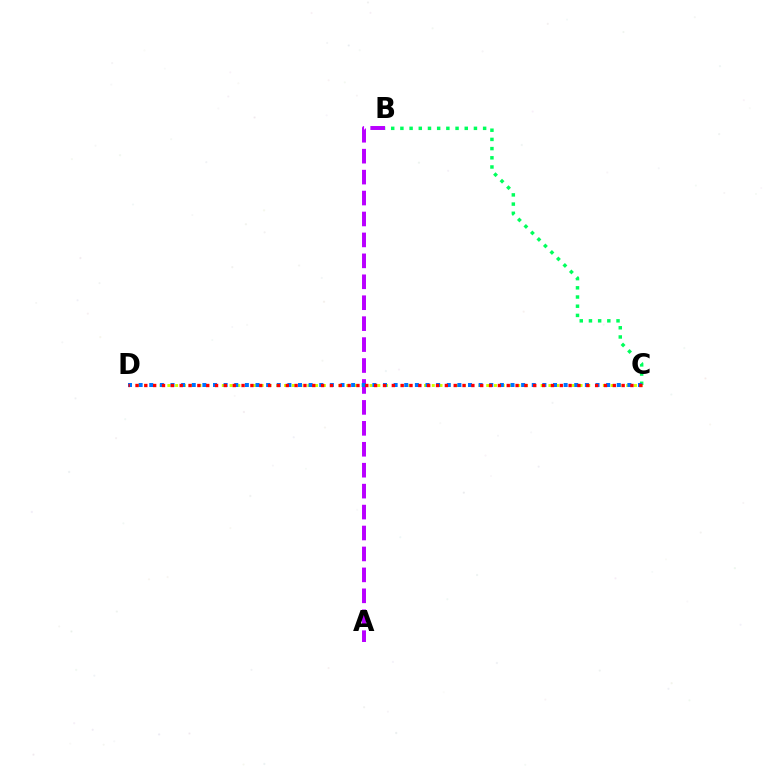{('C', 'D'): [{'color': '#d1ff00', 'line_style': 'dotted', 'thickness': 2.11}, {'color': '#0074ff', 'line_style': 'dotted', 'thickness': 2.89}, {'color': '#ff0000', 'line_style': 'dotted', 'thickness': 2.4}], ('A', 'B'): [{'color': '#b900ff', 'line_style': 'dashed', 'thickness': 2.84}], ('B', 'C'): [{'color': '#00ff5c', 'line_style': 'dotted', 'thickness': 2.5}]}